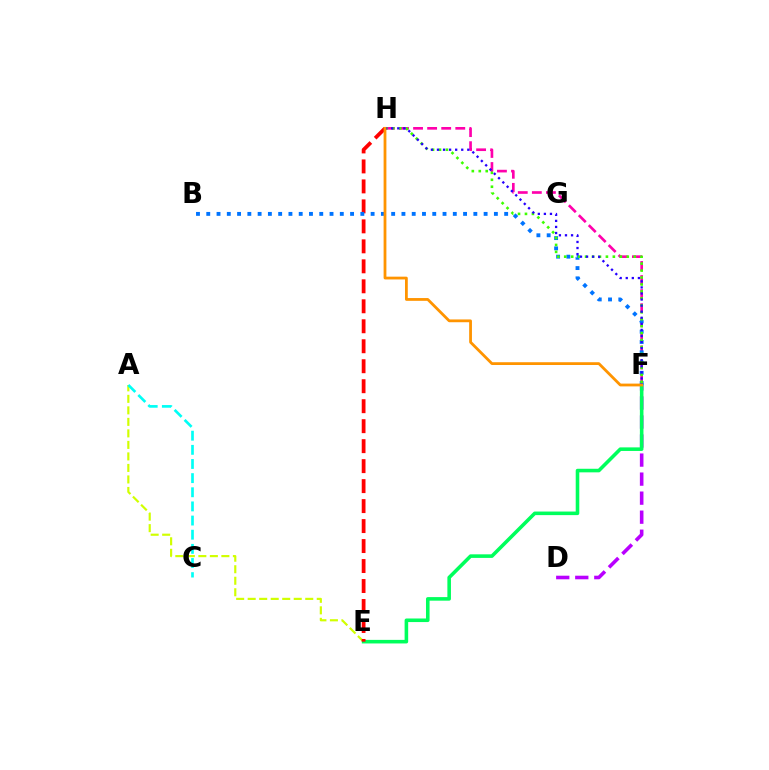{('A', 'E'): [{'color': '#d1ff00', 'line_style': 'dashed', 'thickness': 1.56}], ('D', 'F'): [{'color': '#b900ff', 'line_style': 'dashed', 'thickness': 2.59}], ('A', 'C'): [{'color': '#00fff6', 'line_style': 'dashed', 'thickness': 1.92}], ('E', 'F'): [{'color': '#00ff5c', 'line_style': 'solid', 'thickness': 2.57}], ('E', 'H'): [{'color': '#ff0000', 'line_style': 'dashed', 'thickness': 2.71}], ('F', 'H'): [{'color': '#ff00ac', 'line_style': 'dashed', 'thickness': 1.91}, {'color': '#3dff00', 'line_style': 'dotted', 'thickness': 1.89}, {'color': '#2500ff', 'line_style': 'dotted', 'thickness': 1.65}, {'color': '#ff9400', 'line_style': 'solid', 'thickness': 2.01}], ('B', 'F'): [{'color': '#0074ff', 'line_style': 'dotted', 'thickness': 2.79}]}